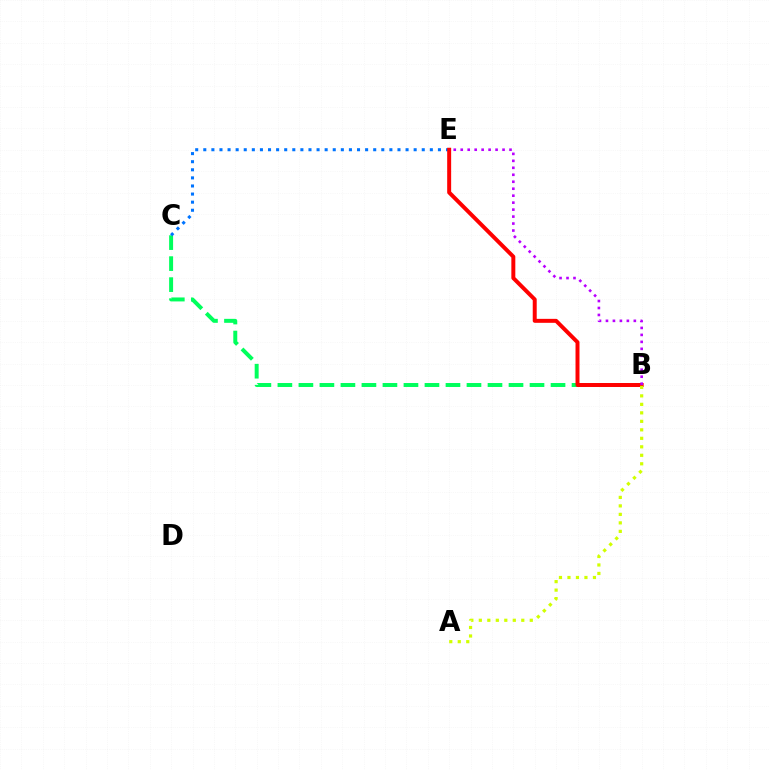{('B', 'C'): [{'color': '#00ff5c', 'line_style': 'dashed', 'thickness': 2.85}], ('C', 'E'): [{'color': '#0074ff', 'line_style': 'dotted', 'thickness': 2.2}], ('B', 'E'): [{'color': '#ff0000', 'line_style': 'solid', 'thickness': 2.86}, {'color': '#b900ff', 'line_style': 'dotted', 'thickness': 1.89}], ('A', 'B'): [{'color': '#d1ff00', 'line_style': 'dotted', 'thickness': 2.31}]}